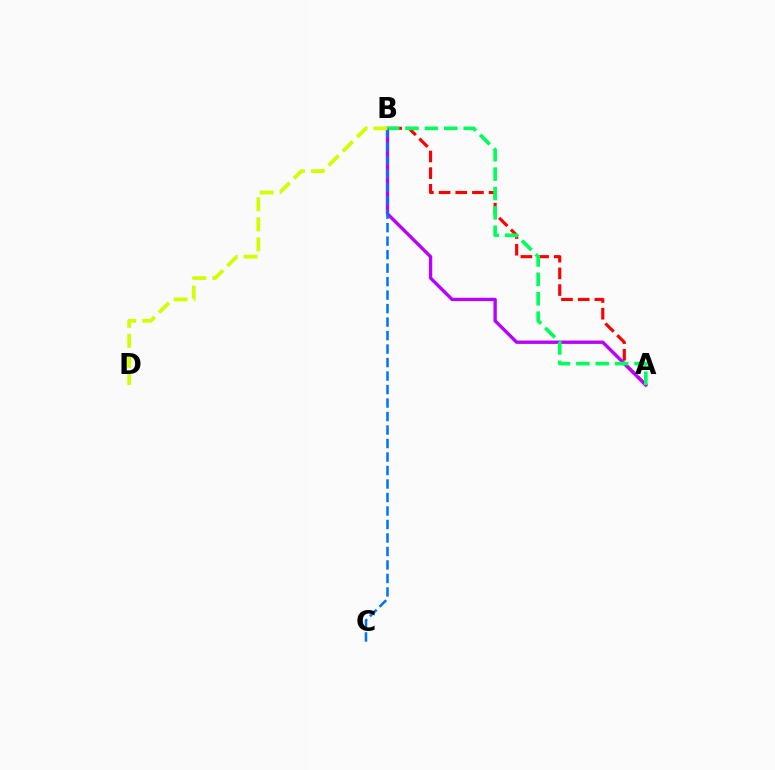{('A', 'B'): [{'color': '#ff0000', 'line_style': 'dashed', 'thickness': 2.27}, {'color': '#b900ff', 'line_style': 'solid', 'thickness': 2.41}, {'color': '#00ff5c', 'line_style': 'dashed', 'thickness': 2.63}], ('B', 'C'): [{'color': '#0074ff', 'line_style': 'dashed', 'thickness': 1.83}], ('B', 'D'): [{'color': '#d1ff00', 'line_style': 'dashed', 'thickness': 2.72}]}